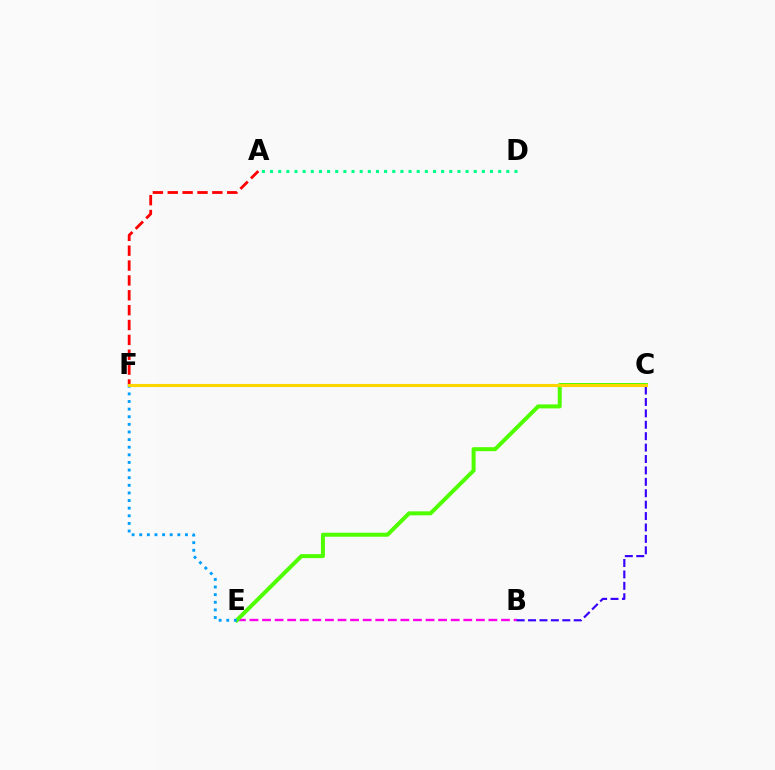{('B', 'E'): [{'color': '#ff00ed', 'line_style': 'dashed', 'thickness': 1.71}], ('B', 'C'): [{'color': '#3700ff', 'line_style': 'dashed', 'thickness': 1.55}], ('A', 'D'): [{'color': '#00ff86', 'line_style': 'dotted', 'thickness': 2.21}], ('C', 'E'): [{'color': '#4fff00', 'line_style': 'solid', 'thickness': 2.88}], ('E', 'F'): [{'color': '#009eff', 'line_style': 'dotted', 'thickness': 2.07}], ('A', 'F'): [{'color': '#ff0000', 'line_style': 'dashed', 'thickness': 2.02}], ('C', 'F'): [{'color': '#ffd500', 'line_style': 'solid', 'thickness': 2.24}]}